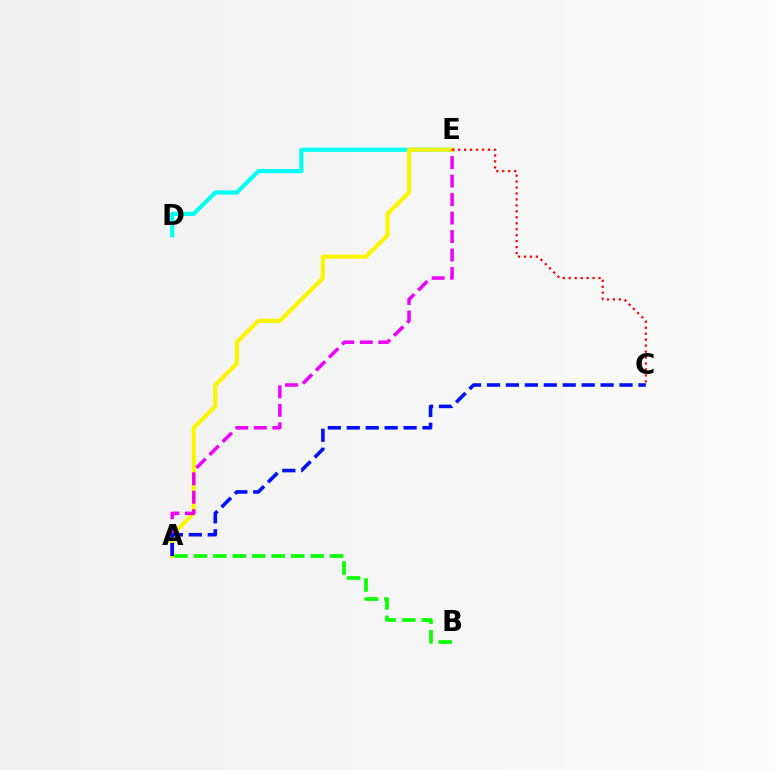{('A', 'B'): [{'color': '#08ff00', 'line_style': 'dashed', 'thickness': 2.64}], ('D', 'E'): [{'color': '#00fff6', 'line_style': 'solid', 'thickness': 2.99}], ('A', 'E'): [{'color': '#fcf500', 'line_style': 'solid', 'thickness': 2.99}, {'color': '#ee00ff', 'line_style': 'dashed', 'thickness': 2.51}], ('C', 'E'): [{'color': '#ff0000', 'line_style': 'dotted', 'thickness': 1.62}], ('A', 'C'): [{'color': '#0010ff', 'line_style': 'dashed', 'thickness': 2.57}]}